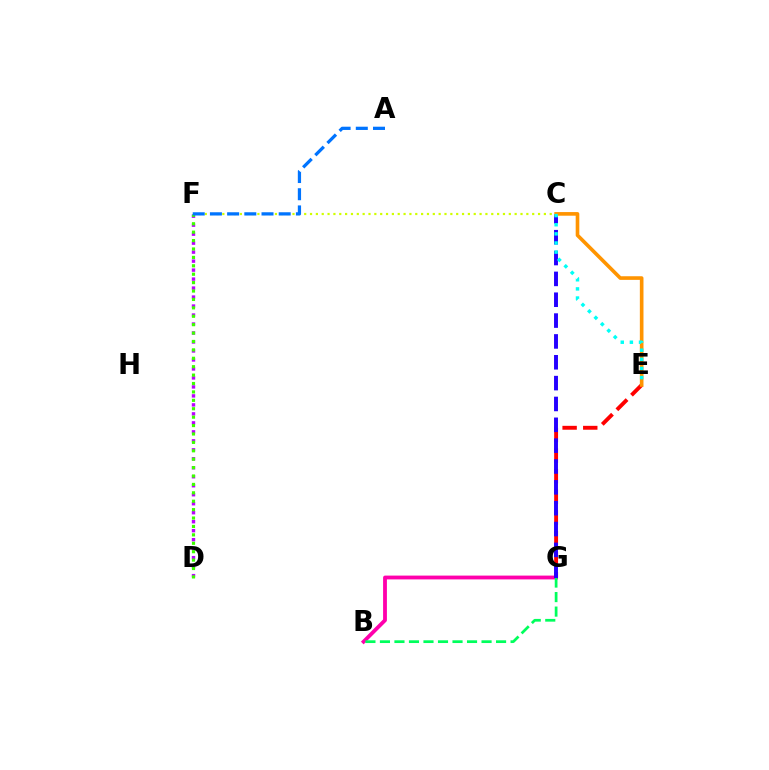{('D', 'F'): [{'color': '#b900ff', 'line_style': 'dotted', 'thickness': 2.44}, {'color': '#3dff00', 'line_style': 'dotted', 'thickness': 2.28}], ('C', 'F'): [{'color': '#d1ff00', 'line_style': 'dotted', 'thickness': 1.59}], ('E', 'G'): [{'color': '#ff0000', 'line_style': 'dashed', 'thickness': 2.8}], ('B', 'G'): [{'color': '#ff00ac', 'line_style': 'solid', 'thickness': 2.74}, {'color': '#00ff5c', 'line_style': 'dashed', 'thickness': 1.97}], ('C', 'G'): [{'color': '#2500ff', 'line_style': 'dashed', 'thickness': 2.83}], ('A', 'F'): [{'color': '#0074ff', 'line_style': 'dashed', 'thickness': 2.34}], ('C', 'E'): [{'color': '#ff9400', 'line_style': 'solid', 'thickness': 2.62}, {'color': '#00fff6', 'line_style': 'dotted', 'thickness': 2.48}]}